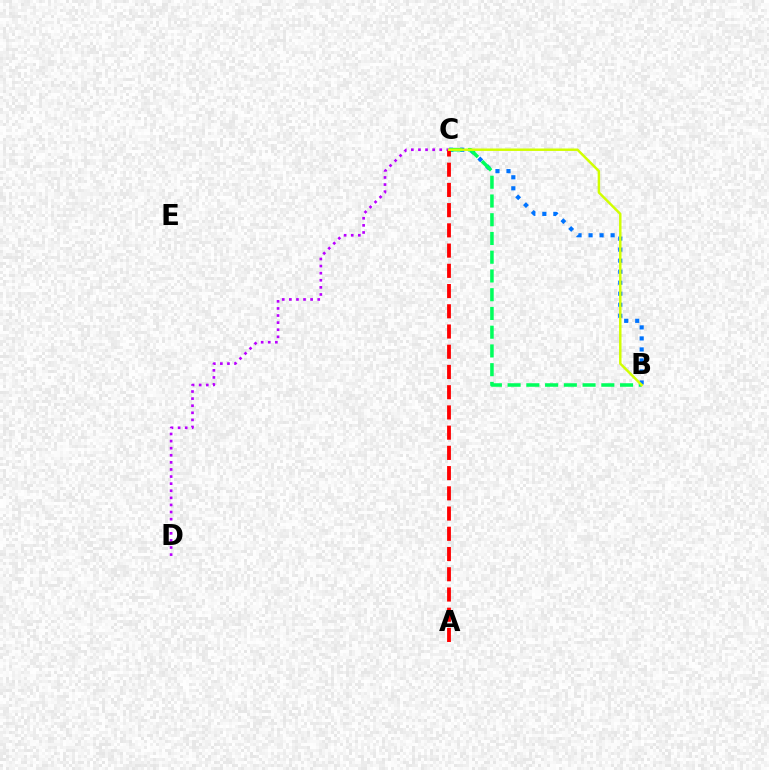{('B', 'C'): [{'color': '#0074ff', 'line_style': 'dotted', 'thickness': 2.99}, {'color': '#00ff5c', 'line_style': 'dashed', 'thickness': 2.55}, {'color': '#d1ff00', 'line_style': 'solid', 'thickness': 1.77}], ('C', 'D'): [{'color': '#b900ff', 'line_style': 'dotted', 'thickness': 1.93}], ('A', 'C'): [{'color': '#ff0000', 'line_style': 'dashed', 'thickness': 2.75}]}